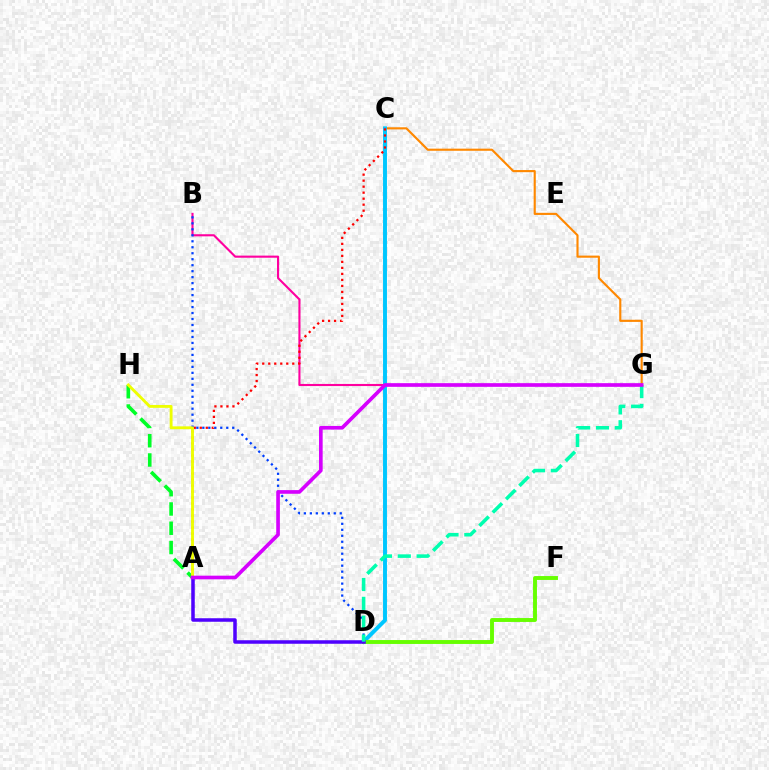{('C', 'G'): [{'color': '#ff8800', 'line_style': 'solid', 'thickness': 1.53}], ('C', 'D'): [{'color': '#00c7ff', 'line_style': 'solid', 'thickness': 2.83}], ('B', 'G'): [{'color': '#ff00a0', 'line_style': 'solid', 'thickness': 1.52}], ('A', 'C'): [{'color': '#ff0000', 'line_style': 'dotted', 'thickness': 1.63}], ('A', 'H'): [{'color': '#00ff27', 'line_style': 'dashed', 'thickness': 2.62}, {'color': '#eeff00', 'line_style': 'solid', 'thickness': 2.06}], ('B', 'D'): [{'color': '#003fff', 'line_style': 'dotted', 'thickness': 1.62}], ('D', 'F'): [{'color': '#66ff00', 'line_style': 'solid', 'thickness': 2.81}], ('A', 'D'): [{'color': '#4f00ff', 'line_style': 'solid', 'thickness': 2.53}], ('D', 'G'): [{'color': '#00ffaf', 'line_style': 'dashed', 'thickness': 2.56}], ('A', 'G'): [{'color': '#d600ff', 'line_style': 'solid', 'thickness': 2.63}]}